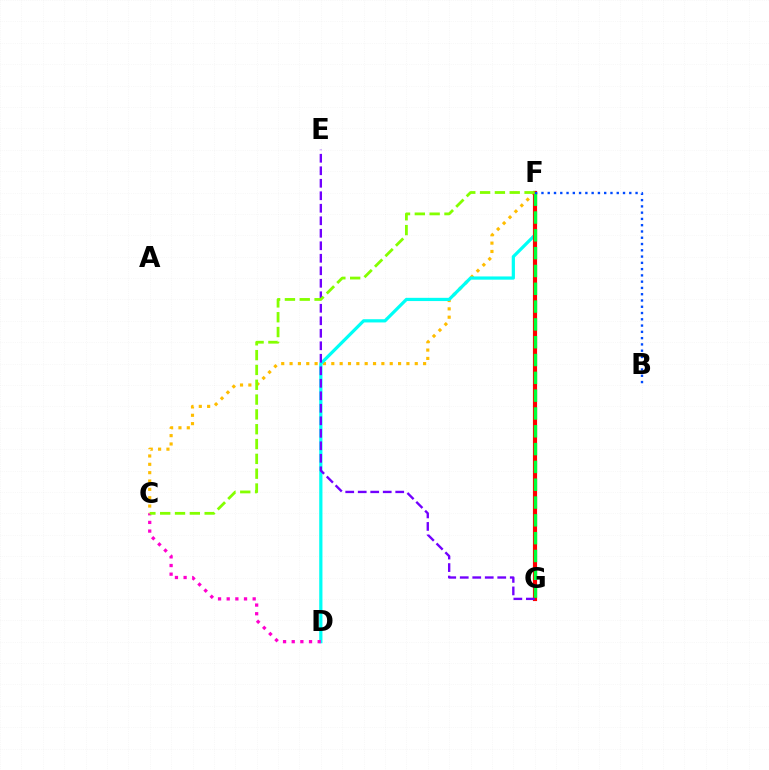{('C', 'F'): [{'color': '#ffbd00', 'line_style': 'dotted', 'thickness': 2.27}, {'color': '#84ff00', 'line_style': 'dashed', 'thickness': 2.01}], ('D', 'F'): [{'color': '#00fff6', 'line_style': 'solid', 'thickness': 2.32}], ('F', 'G'): [{'color': '#ff0000', 'line_style': 'solid', 'thickness': 2.98}, {'color': '#00ff39', 'line_style': 'dashed', 'thickness': 2.42}], ('E', 'G'): [{'color': '#7200ff', 'line_style': 'dashed', 'thickness': 1.7}], ('C', 'D'): [{'color': '#ff00cf', 'line_style': 'dotted', 'thickness': 2.35}], ('B', 'F'): [{'color': '#004bff', 'line_style': 'dotted', 'thickness': 1.7}]}